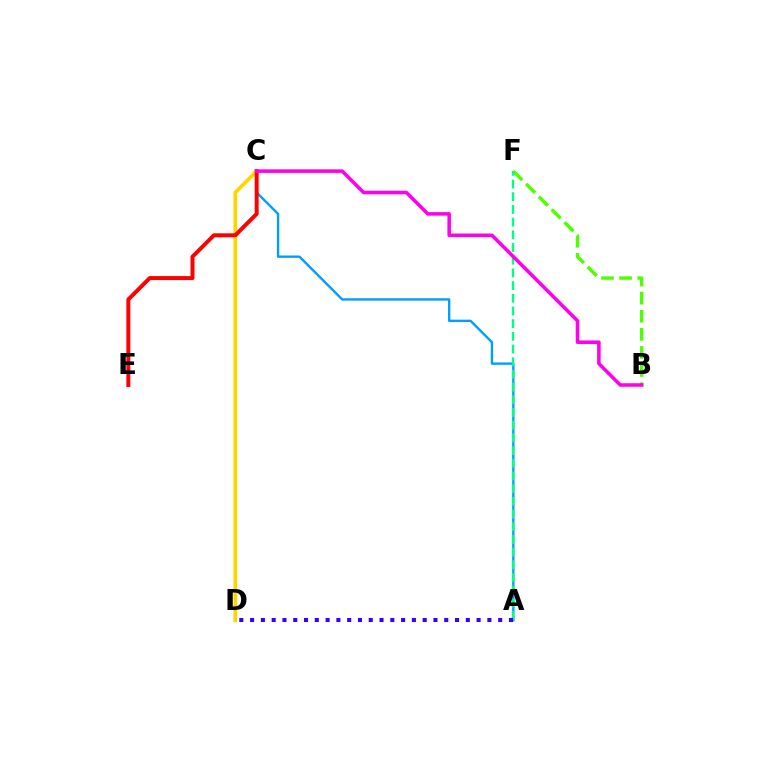{('A', 'C'): [{'color': '#009eff', 'line_style': 'solid', 'thickness': 1.71}], ('C', 'D'): [{'color': '#ffd500', 'line_style': 'solid', 'thickness': 2.69}], ('B', 'F'): [{'color': '#4fff00', 'line_style': 'dashed', 'thickness': 2.46}], ('C', 'E'): [{'color': '#ff0000', 'line_style': 'solid', 'thickness': 2.85}], ('A', 'F'): [{'color': '#00ff86', 'line_style': 'dashed', 'thickness': 1.72}], ('B', 'C'): [{'color': '#ff00ed', 'line_style': 'solid', 'thickness': 2.55}], ('A', 'D'): [{'color': '#3700ff', 'line_style': 'dotted', 'thickness': 2.93}]}